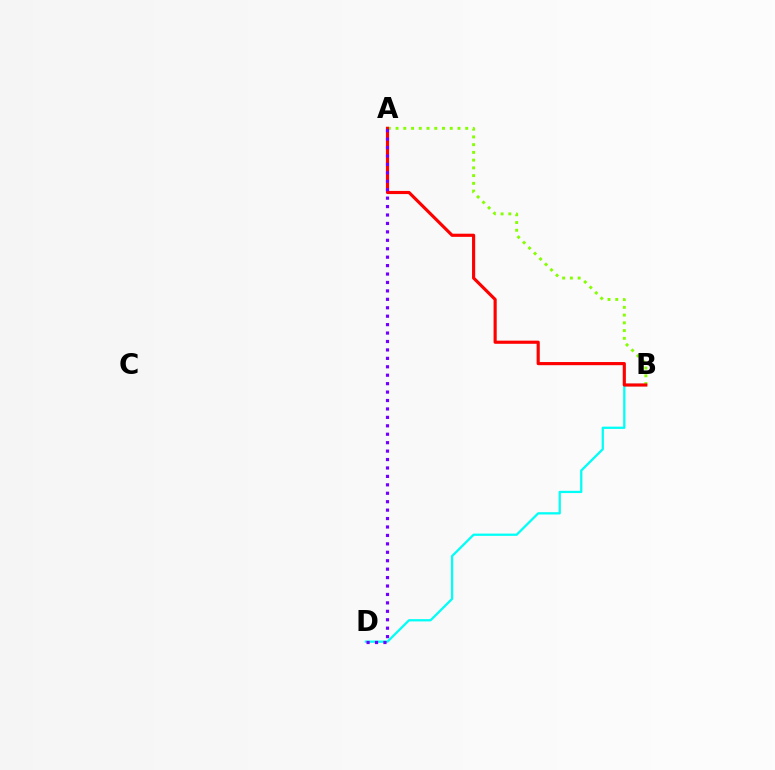{('B', 'D'): [{'color': '#00fff6', 'line_style': 'solid', 'thickness': 1.64}], ('A', 'B'): [{'color': '#84ff00', 'line_style': 'dotted', 'thickness': 2.1}, {'color': '#ff0000', 'line_style': 'solid', 'thickness': 2.26}], ('A', 'D'): [{'color': '#7200ff', 'line_style': 'dotted', 'thickness': 2.29}]}